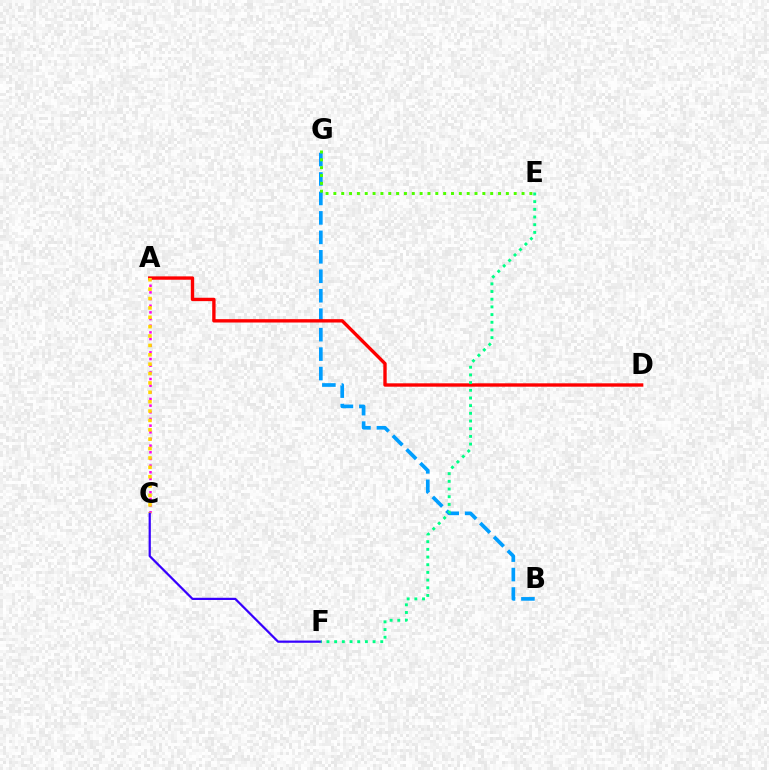{('B', 'G'): [{'color': '#009eff', 'line_style': 'dashed', 'thickness': 2.64}], ('A', 'C'): [{'color': '#ff00ed', 'line_style': 'dotted', 'thickness': 1.81}, {'color': '#ffd500', 'line_style': 'dotted', 'thickness': 2.55}], ('C', 'F'): [{'color': '#3700ff', 'line_style': 'solid', 'thickness': 1.6}], ('E', 'G'): [{'color': '#4fff00', 'line_style': 'dotted', 'thickness': 2.13}], ('A', 'D'): [{'color': '#ff0000', 'line_style': 'solid', 'thickness': 2.42}], ('E', 'F'): [{'color': '#00ff86', 'line_style': 'dotted', 'thickness': 2.09}]}